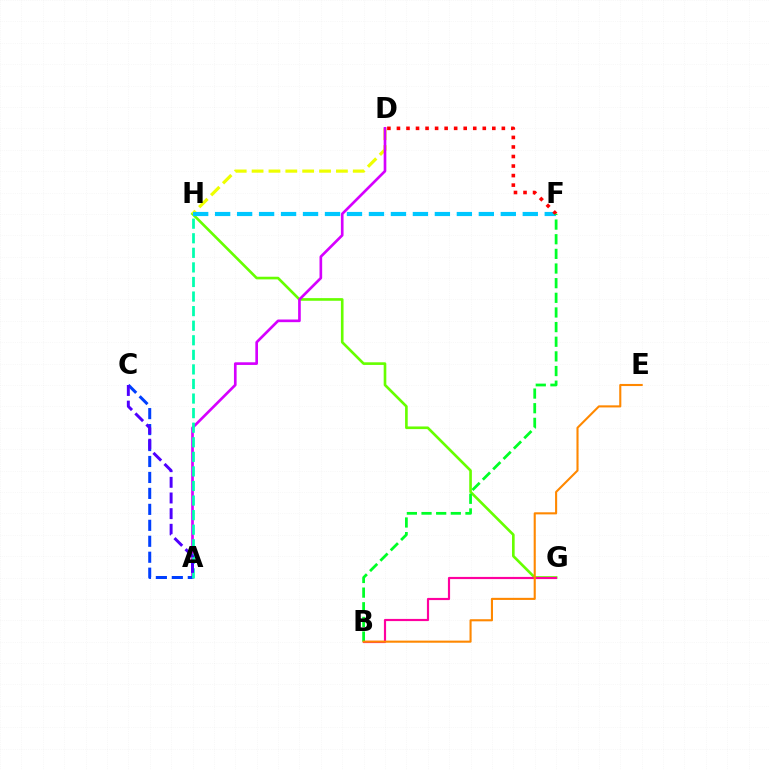{('G', 'H'): [{'color': '#66ff00', 'line_style': 'solid', 'thickness': 1.9}], ('D', 'H'): [{'color': '#eeff00', 'line_style': 'dashed', 'thickness': 2.29}], ('A', 'D'): [{'color': '#d600ff', 'line_style': 'solid', 'thickness': 1.92}], ('F', 'H'): [{'color': '#00c7ff', 'line_style': 'dashed', 'thickness': 2.99}], ('A', 'C'): [{'color': '#003fff', 'line_style': 'dashed', 'thickness': 2.17}, {'color': '#4f00ff', 'line_style': 'dashed', 'thickness': 2.13}], ('D', 'F'): [{'color': '#ff0000', 'line_style': 'dotted', 'thickness': 2.59}], ('B', 'G'): [{'color': '#ff00a0', 'line_style': 'solid', 'thickness': 1.56}], ('B', 'F'): [{'color': '#00ff27', 'line_style': 'dashed', 'thickness': 1.99}], ('A', 'H'): [{'color': '#00ffaf', 'line_style': 'dashed', 'thickness': 1.98}], ('B', 'E'): [{'color': '#ff8800', 'line_style': 'solid', 'thickness': 1.51}]}